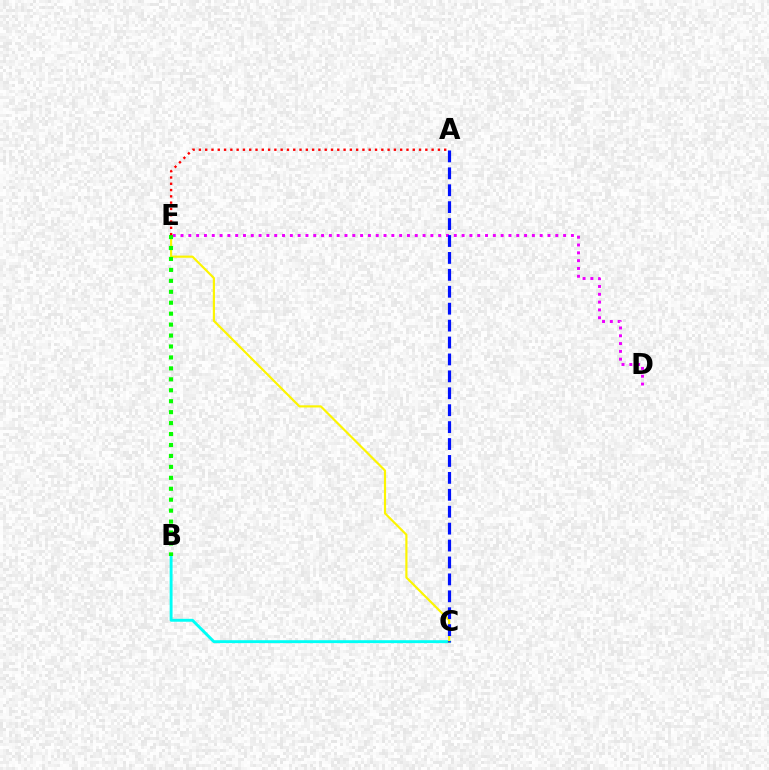{('B', 'C'): [{'color': '#00fff6', 'line_style': 'solid', 'thickness': 2.09}], ('C', 'E'): [{'color': '#fcf500', 'line_style': 'solid', 'thickness': 1.56}], ('D', 'E'): [{'color': '#ee00ff', 'line_style': 'dotted', 'thickness': 2.12}], ('B', 'E'): [{'color': '#08ff00', 'line_style': 'dotted', 'thickness': 2.97}], ('A', 'C'): [{'color': '#0010ff', 'line_style': 'dashed', 'thickness': 2.3}], ('A', 'E'): [{'color': '#ff0000', 'line_style': 'dotted', 'thickness': 1.71}]}